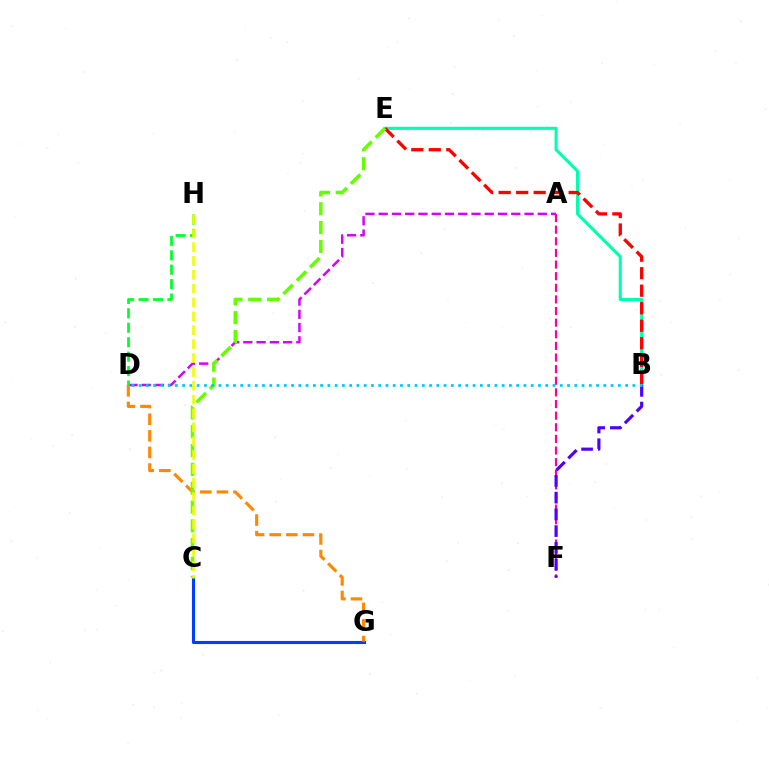{('A', 'D'): [{'color': '#d600ff', 'line_style': 'dashed', 'thickness': 1.8}], ('C', 'G'): [{'color': '#003fff', 'line_style': 'solid', 'thickness': 2.23}], ('D', 'G'): [{'color': '#ff8800', 'line_style': 'dashed', 'thickness': 2.26}], ('B', 'E'): [{'color': '#00ffaf', 'line_style': 'solid', 'thickness': 2.22}, {'color': '#ff0000', 'line_style': 'dashed', 'thickness': 2.38}], ('D', 'H'): [{'color': '#00ff27', 'line_style': 'dashed', 'thickness': 1.96}], ('C', 'E'): [{'color': '#66ff00', 'line_style': 'dashed', 'thickness': 2.56}], ('A', 'F'): [{'color': '#ff00a0', 'line_style': 'dashed', 'thickness': 1.58}], ('B', 'F'): [{'color': '#4f00ff', 'line_style': 'dashed', 'thickness': 2.27}], ('B', 'D'): [{'color': '#00c7ff', 'line_style': 'dotted', 'thickness': 1.97}], ('C', 'H'): [{'color': '#eeff00', 'line_style': 'dashed', 'thickness': 1.88}]}